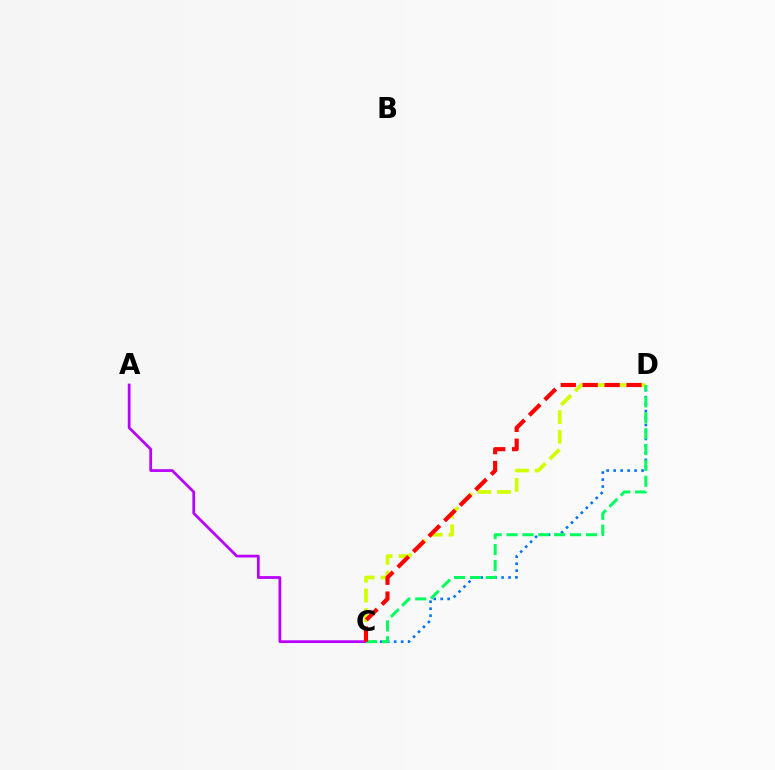{('C', 'D'): [{'color': '#d1ff00', 'line_style': 'dashed', 'thickness': 2.67}, {'color': '#0074ff', 'line_style': 'dotted', 'thickness': 1.89}, {'color': '#00ff5c', 'line_style': 'dashed', 'thickness': 2.16}, {'color': '#ff0000', 'line_style': 'dashed', 'thickness': 2.98}], ('A', 'C'): [{'color': '#b900ff', 'line_style': 'solid', 'thickness': 1.98}]}